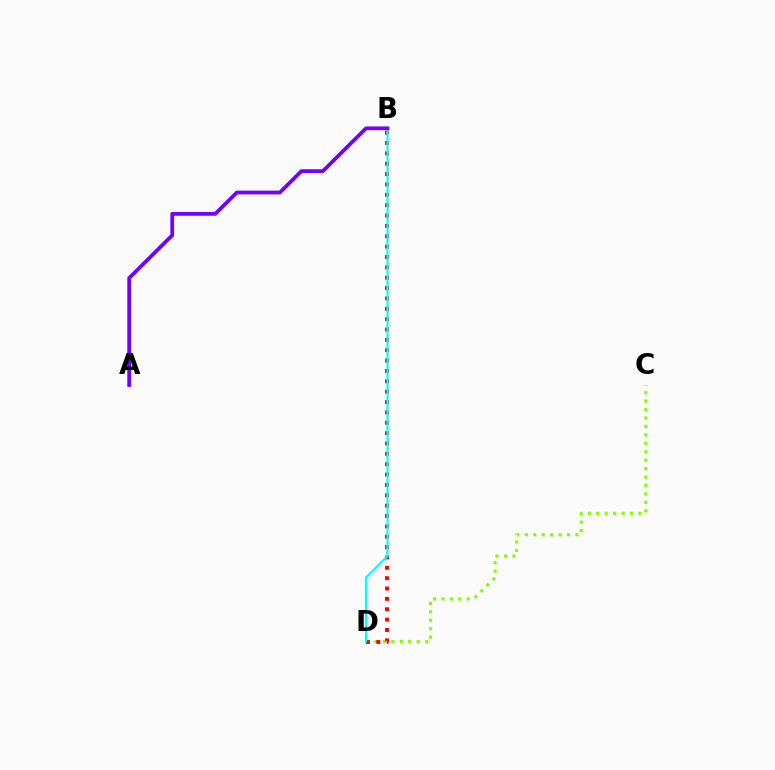{('C', 'D'): [{'color': '#84ff00', 'line_style': 'dotted', 'thickness': 2.29}], ('B', 'D'): [{'color': '#ff0000', 'line_style': 'dotted', 'thickness': 2.82}, {'color': '#00fff6', 'line_style': 'solid', 'thickness': 1.55}], ('A', 'B'): [{'color': '#7200ff', 'line_style': 'solid', 'thickness': 2.7}]}